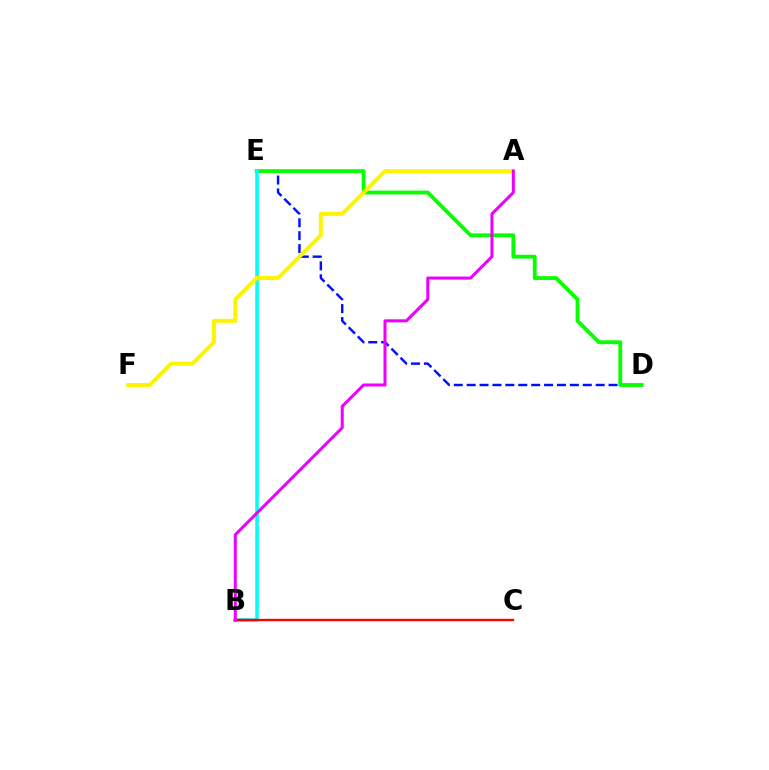{('D', 'E'): [{'color': '#0010ff', 'line_style': 'dashed', 'thickness': 1.75}, {'color': '#08ff00', 'line_style': 'solid', 'thickness': 2.74}], ('B', 'E'): [{'color': '#00fff6', 'line_style': 'solid', 'thickness': 2.56}], ('A', 'F'): [{'color': '#fcf500', 'line_style': 'solid', 'thickness': 2.87}], ('B', 'C'): [{'color': '#ff0000', 'line_style': 'solid', 'thickness': 1.7}], ('A', 'B'): [{'color': '#ee00ff', 'line_style': 'solid', 'thickness': 2.18}]}